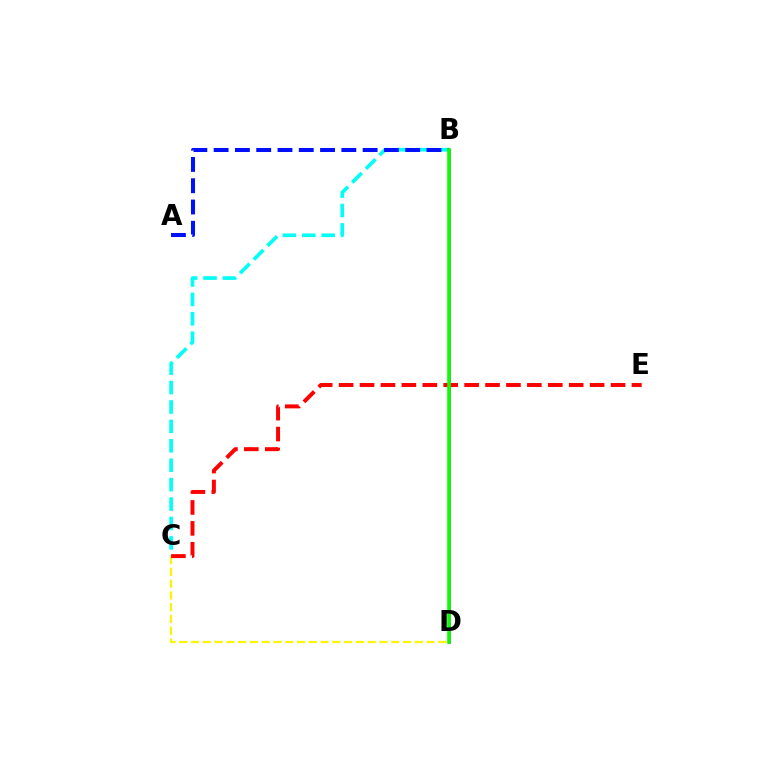{('B', 'C'): [{'color': '#00fff6', 'line_style': 'dashed', 'thickness': 2.64}], ('C', 'D'): [{'color': '#fcf500', 'line_style': 'dashed', 'thickness': 1.6}], ('B', 'D'): [{'color': '#ee00ff', 'line_style': 'solid', 'thickness': 1.92}, {'color': '#08ff00', 'line_style': 'solid', 'thickness': 2.58}], ('A', 'B'): [{'color': '#0010ff', 'line_style': 'dashed', 'thickness': 2.89}], ('C', 'E'): [{'color': '#ff0000', 'line_style': 'dashed', 'thickness': 2.84}]}